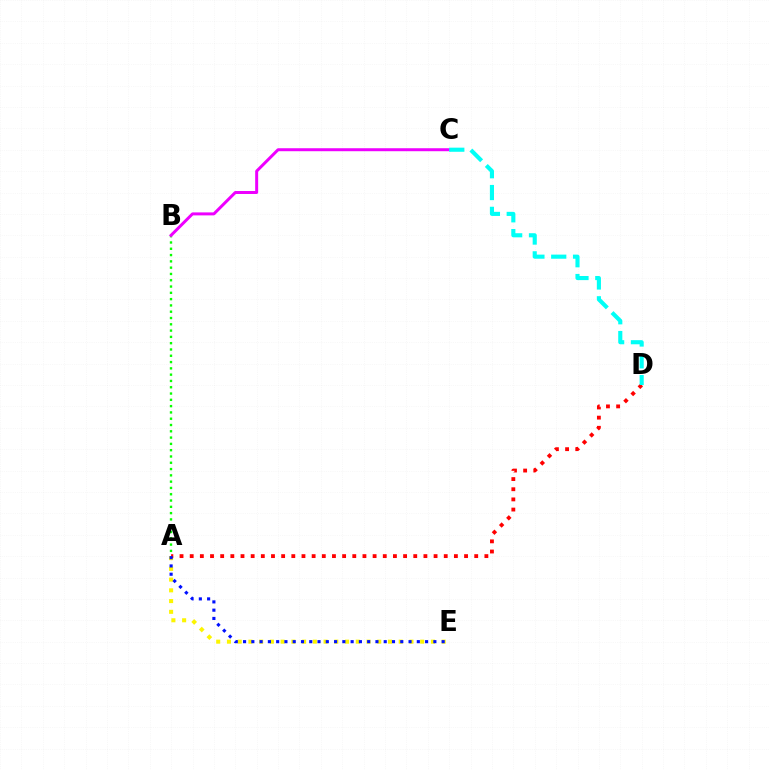{('A', 'B'): [{'color': '#08ff00', 'line_style': 'dotted', 'thickness': 1.71}], ('A', 'E'): [{'color': '#fcf500', 'line_style': 'dotted', 'thickness': 2.92}, {'color': '#0010ff', 'line_style': 'dotted', 'thickness': 2.25}], ('B', 'C'): [{'color': '#ee00ff', 'line_style': 'solid', 'thickness': 2.15}], ('A', 'D'): [{'color': '#ff0000', 'line_style': 'dotted', 'thickness': 2.76}], ('C', 'D'): [{'color': '#00fff6', 'line_style': 'dashed', 'thickness': 2.96}]}